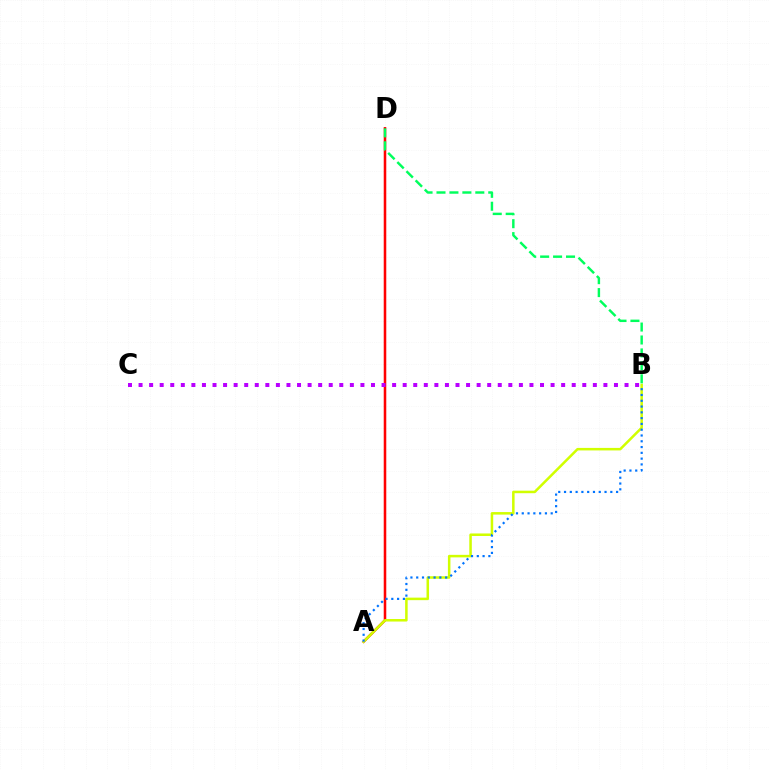{('A', 'D'): [{'color': '#ff0000', 'line_style': 'solid', 'thickness': 1.83}], ('A', 'B'): [{'color': '#d1ff00', 'line_style': 'solid', 'thickness': 1.82}, {'color': '#0074ff', 'line_style': 'dotted', 'thickness': 1.57}], ('B', 'D'): [{'color': '#00ff5c', 'line_style': 'dashed', 'thickness': 1.76}], ('B', 'C'): [{'color': '#b900ff', 'line_style': 'dotted', 'thickness': 2.87}]}